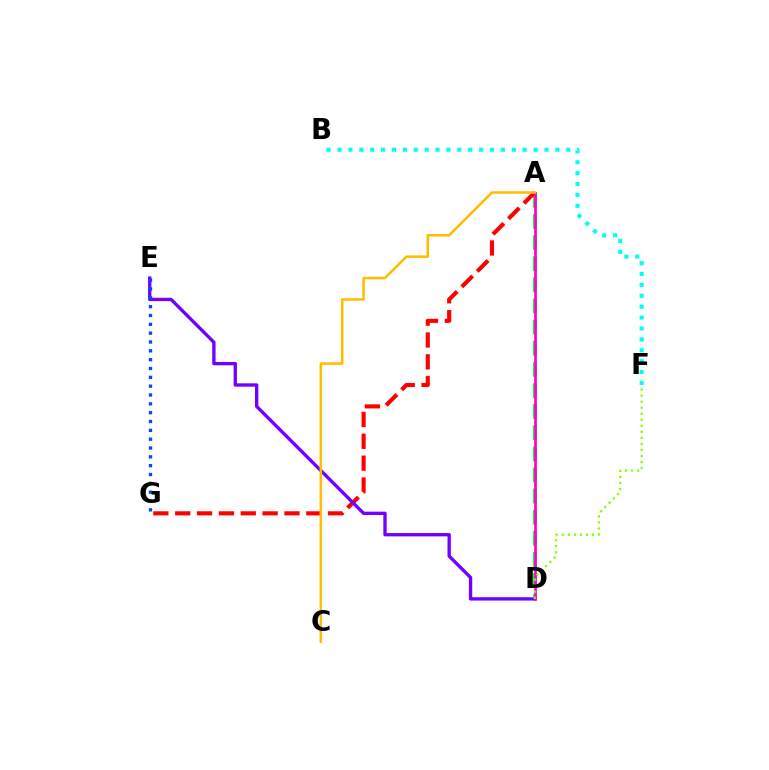{('A', 'D'): [{'color': '#00ff39', 'line_style': 'dashed', 'thickness': 2.87}, {'color': '#ff00cf', 'line_style': 'solid', 'thickness': 1.94}], ('B', 'F'): [{'color': '#00fff6', 'line_style': 'dotted', 'thickness': 2.96}], ('A', 'G'): [{'color': '#ff0000', 'line_style': 'dashed', 'thickness': 2.97}], ('D', 'E'): [{'color': '#7200ff', 'line_style': 'solid', 'thickness': 2.4}], ('A', 'C'): [{'color': '#ffbd00', 'line_style': 'solid', 'thickness': 1.82}], ('D', 'F'): [{'color': '#84ff00', 'line_style': 'dotted', 'thickness': 1.64}], ('E', 'G'): [{'color': '#004bff', 'line_style': 'dotted', 'thickness': 2.4}]}